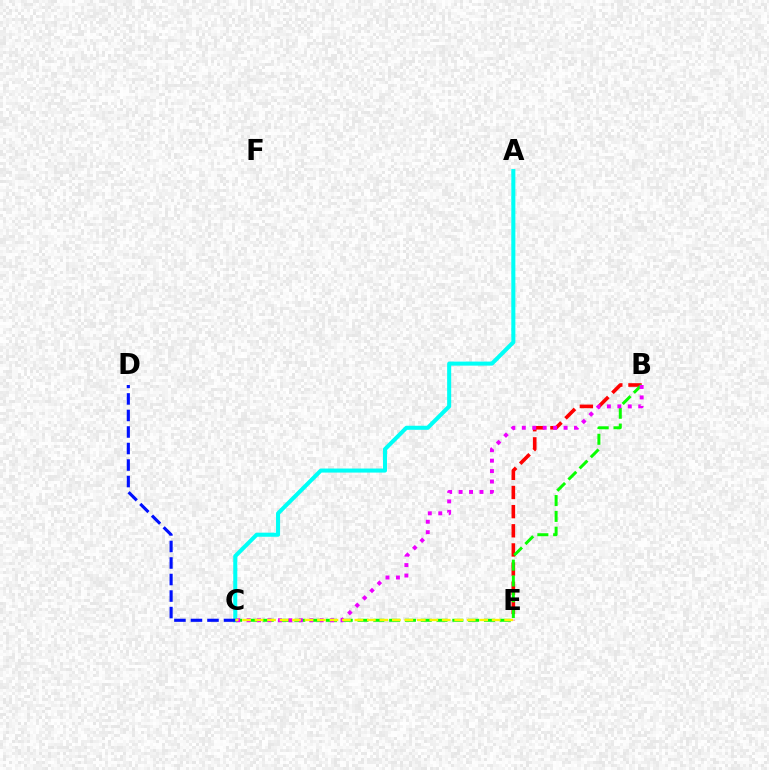{('A', 'C'): [{'color': '#00fff6', 'line_style': 'solid', 'thickness': 2.91}], ('B', 'E'): [{'color': '#ff0000', 'line_style': 'dashed', 'thickness': 2.6}], ('B', 'C'): [{'color': '#08ff00', 'line_style': 'dashed', 'thickness': 2.15}, {'color': '#ee00ff', 'line_style': 'dotted', 'thickness': 2.84}], ('C', 'E'): [{'color': '#fcf500', 'line_style': 'dashed', 'thickness': 1.7}], ('C', 'D'): [{'color': '#0010ff', 'line_style': 'dashed', 'thickness': 2.24}]}